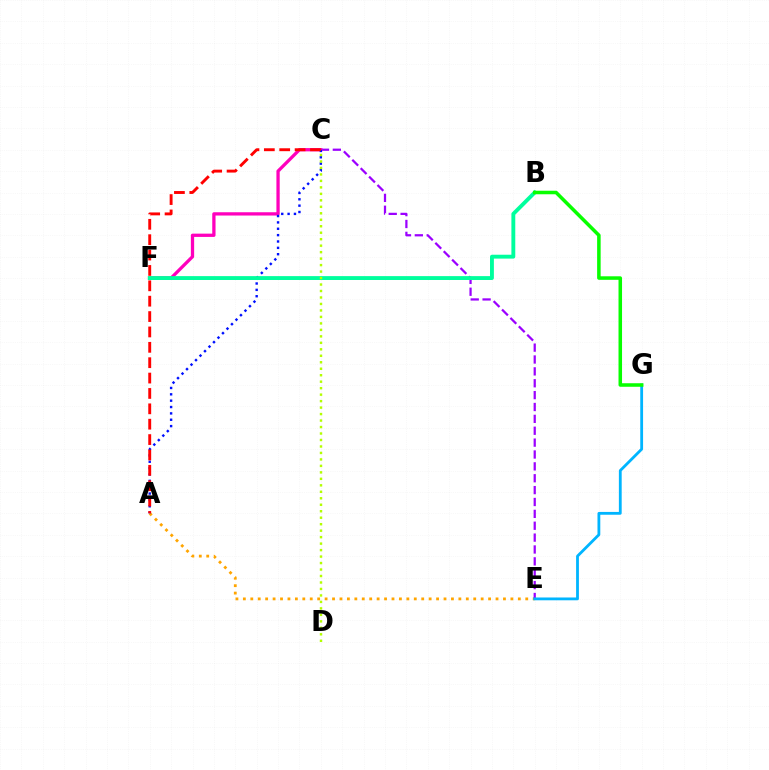{('A', 'E'): [{'color': '#ffa500', 'line_style': 'dotted', 'thickness': 2.02}], ('C', 'E'): [{'color': '#9b00ff', 'line_style': 'dashed', 'thickness': 1.61}], ('C', 'F'): [{'color': '#ff00bd', 'line_style': 'solid', 'thickness': 2.36}], ('A', 'C'): [{'color': '#0010ff', 'line_style': 'dotted', 'thickness': 1.73}, {'color': '#ff0000', 'line_style': 'dashed', 'thickness': 2.09}], ('B', 'F'): [{'color': '#00ff9d', 'line_style': 'solid', 'thickness': 2.79}], ('E', 'G'): [{'color': '#00b5ff', 'line_style': 'solid', 'thickness': 2.02}], ('C', 'D'): [{'color': '#b3ff00', 'line_style': 'dotted', 'thickness': 1.76}], ('B', 'G'): [{'color': '#08ff00', 'line_style': 'solid', 'thickness': 2.54}]}